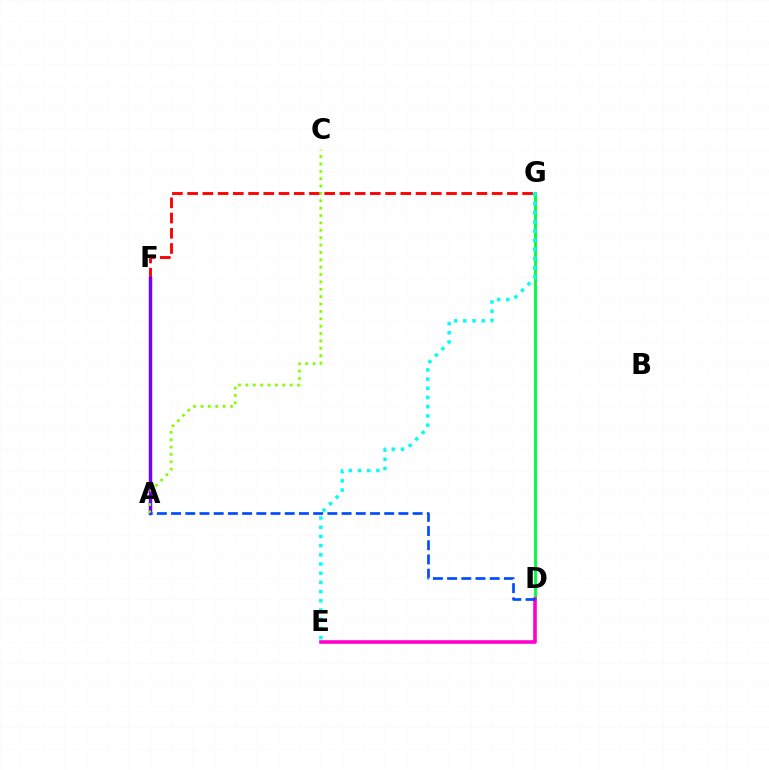{('D', 'G'): [{'color': '#00ff39', 'line_style': 'solid', 'thickness': 2.07}], ('D', 'E'): [{'color': '#ff00cf', 'line_style': 'solid', 'thickness': 2.58}], ('A', 'F'): [{'color': '#ffbd00', 'line_style': 'dotted', 'thickness': 2.18}, {'color': '#7200ff', 'line_style': 'solid', 'thickness': 2.48}], ('F', 'G'): [{'color': '#ff0000', 'line_style': 'dashed', 'thickness': 2.07}], ('E', 'G'): [{'color': '#00fff6', 'line_style': 'dotted', 'thickness': 2.5}], ('A', 'C'): [{'color': '#84ff00', 'line_style': 'dotted', 'thickness': 2.0}], ('A', 'D'): [{'color': '#004bff', 'line_style': 'dashed', 'thickness': 1.93}]}